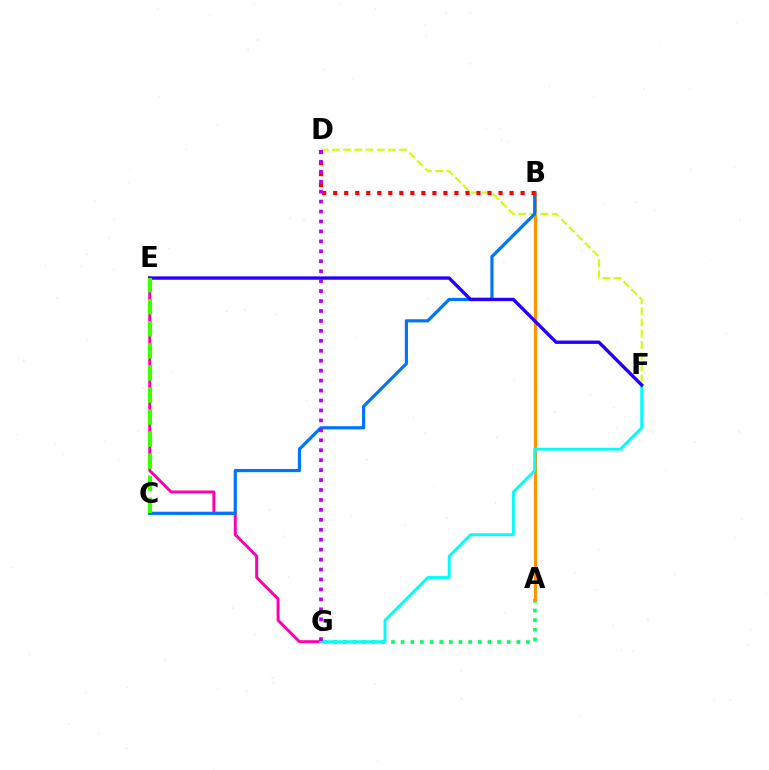{('A', 'G'): [{'color': '#00ff5c', 'line_style': 'dotted', 'thickness': 2.62}], ('A', 'B'): [{'color': '#ff9400', 'line_style': 'solid', 'thickness': 2.27}], ('E', 'G'): [{'color': '#ff00ac', 'line_style': 'solid', 'thickness': 2.12}], ('D', 'F'): [{'color': '#d1ff00', 'line_style': 'dashed', 'thickness': 1.52}], ('F', 'G'): [{'color': '#00fff6', 'line_style': 'solid', 'thickness': 2.06}], ('B', 'C'): [{'color': '#0074ff', 'line_style': 'solid', 'thickness': 2.3}], ('E', 'F'): [{'color': '#2500ff', 'line_style': 'solid', 'thickness': 2.42}], ('B', 'D'): [{'color': '#ff0000', 'line_style': 'dotted', 'thickness': 2.99}], ('C', 'E'): [{'color': '#3dff00', 'line_style': 'dashed', 'thickness': 3.0}], ('D', 'G'): [{'color': '#b900ff', 'line_style': 'dotted', 'thickness': 2.7}]}